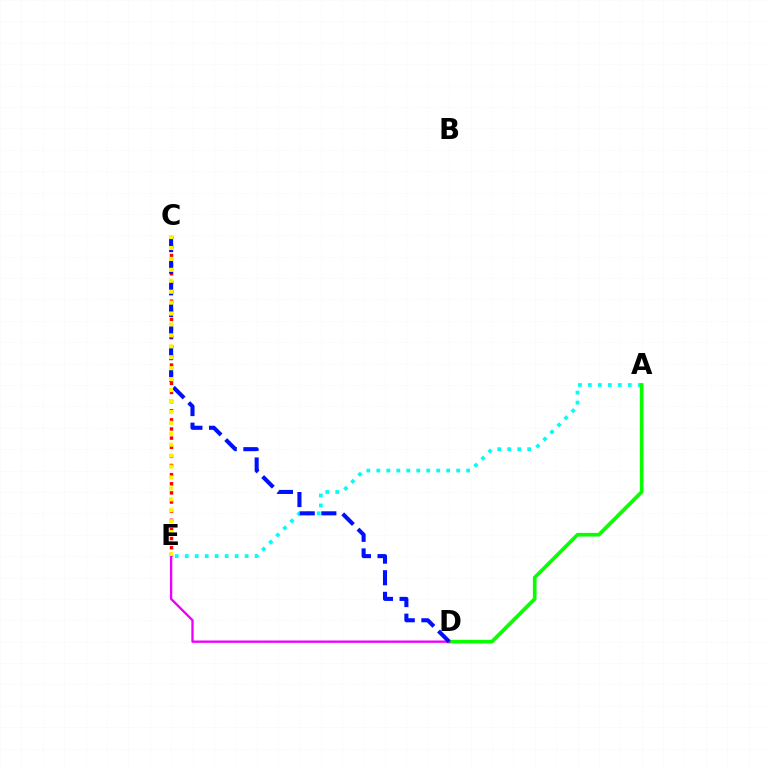{('A', 'E'): [{'color': '#00fff6', 'line_style': 'dotted', 'thickness': 2.71}], ('A', 'D'): [{'color': '#08ff00', 'line_style': 'solid', 'thickness': 2.63}], ('C', 'E'): [{'color': '#ff0000', 'line_style': 'dotted', 'thickness': 2.48}, {'color': '#fcf500', 'line_style': 'dotted', 'thickness': 2.97}], ('D', 'E'): [{'color': '#ee00ff', 'line_style': 'solid', 'thickness': 1.68}], ('C', 'D'): [{'color': '#0010ff', 'line_style': 'dashed', 'thickness': 2.93}]}